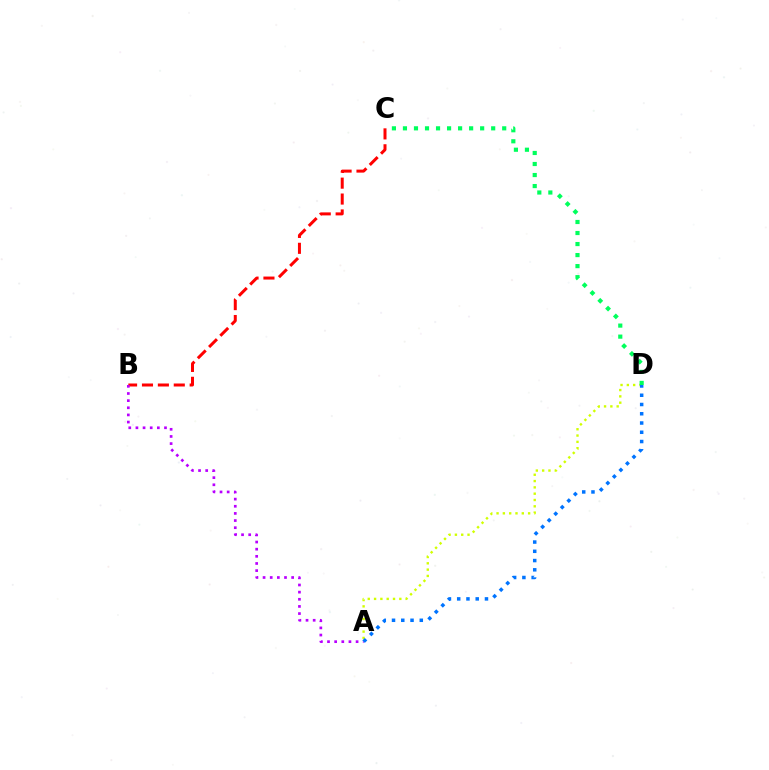{('A', 'D'): [{'color': '#d1ff00', 'line_style': 'dotted', 'thickness': 1.72}, {'color': '#0074ff', 'line_style': 'dotted', 'thickness': 2.51}], ('B', 'C'): [{'color': '#ff0000', 'line_style': 'dashed', 'thickness': 2.16}], ('A', 'B'): [{'color': '#b900ff', 'line_style': 'dotted', 'thickness': 1.94}], ('C', 'D'): [{'color': '#00ff5c', 'line_style': 'dotted', 'thickness': 3.0}]}